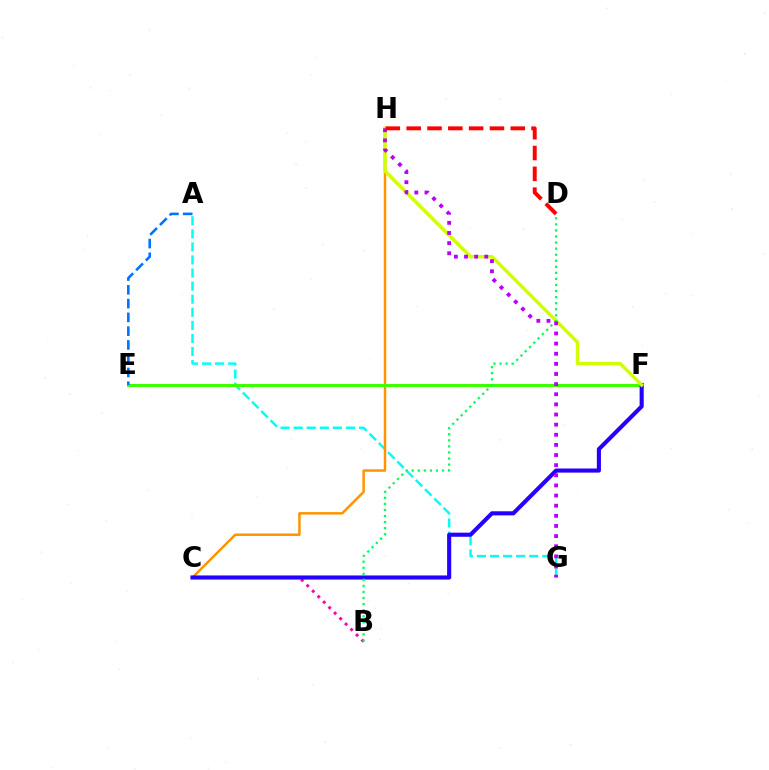{('A', 'G'): [{'color': '#00fff6', 'line_style': 'dashed', 'thickness': 1.78}], ('C', 'H'): [{'color': '#ff9400', 'line_style': 'solid', 'thickness': 1.79}], ('E', 'F'): [{'color': '#3dff00', 'line_style': 'solid', 'thickness': 2.18}], ('B', 'C'): [{'color': '#ff00ac', 'line_style': 'dotted', 'thickness': 2.11}], ('C', 'F'): [{'color': '#2500ff', 'line_style': 'solid', 'thickness': 2.95}], ('F', 'H'): [{'color': '#d1ff00', 'line_style': 'solid', 'thickness': 2.48}], ('B', 'D'): [{'color': '#00ff5c', 'line_style': 'dotted', 'thickness': 1.65}], ('G', 'H'): [{'color': '#b900ff', 'line_style': 'dotted', 'thickness': 2.75}], ('D', 'H'): [{'color': '#ff0000', 'line_style': 'dashed', 'thickness': 2.83}], ('A', 'E'): [{'color': '#0074ff', 'line_style': 'dashed', 'thickness': 1.87}]}